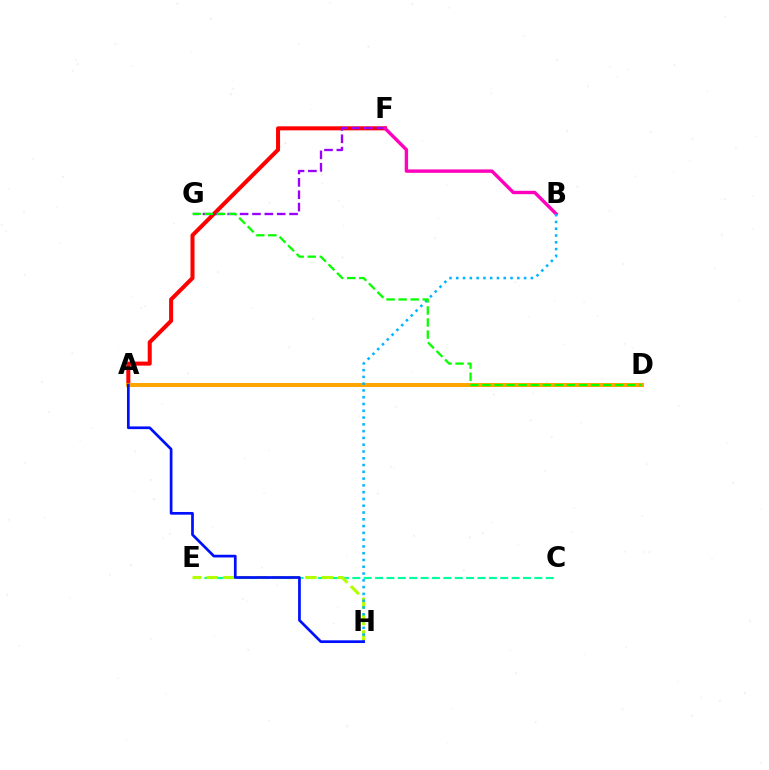{('A', 'F'): [{'color': '#ff0000', 'line_style': 'solid', 'thickness': 2.91}], ('F', 'G'): [{'color': '#9b00ff', 'line_style': 'dashed', 'thickness': 1.68}], ('C', 'E'): [{'color': '#00ff9d', 'line_style': 'dashed', 'thickness': 1.55}], ('B', 'F'): [{'color': '#ff00bd', 'line_style': 'solid', 'thickness': 2.44}], ('E', 'H'): [{'color': '#b3ff00', 'line_style': 'dashed', 'thickness': 2.23}], ('A', 'D'): [{'color': '#ffa500', 'line_style': 'solid', 'thickness': 2.9}], ('B', 'H'): [{'color': '#00b5ff', 'line_style': 'dotted', 'thickness': 1.84}], ('D', 'G'): [{'color': '#08ff00', 'line_style': 'dashed', 'thickness': 1.64}], ('A', 'H'): [{'color': '#0010ff', 'line_style': 'solid', 'thickness': 1.95}]}